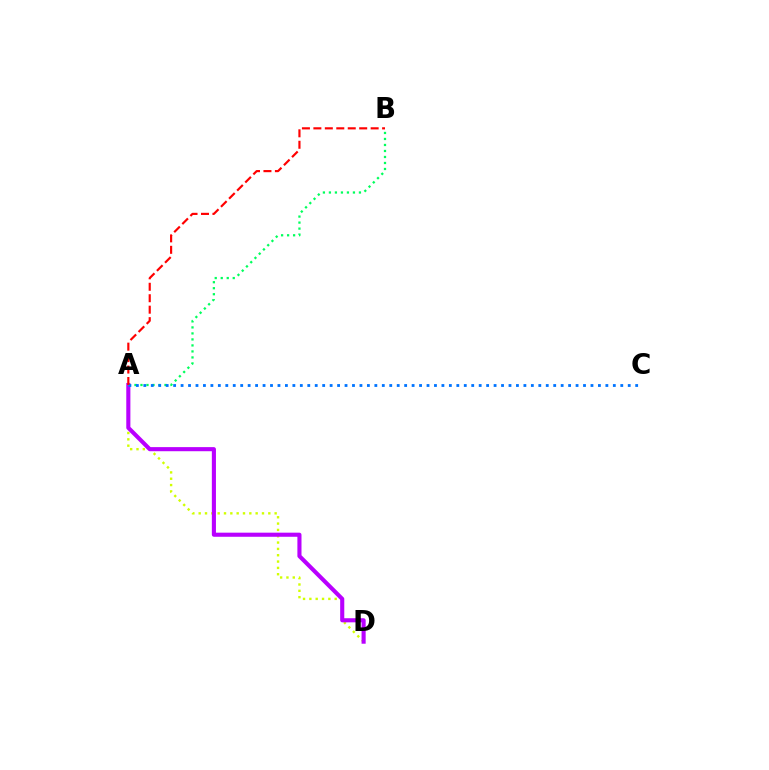{('A', 'D'): [{'color': '#d1ff00', 'line_style': 'dotted', 'thickness': 1.72}, {'color': '#b900ff', 'line_style': 'solid', 'thickness': 2.95}], ('A', 'B'): [{'color': '#00ff5c', 'line_style': 'dotted', 'thickness': 1.63}, {'color': '#ff0000', 'line_style': 'dashed', 'thickness': 1.56}], ('A', 'C'): [{'color': '#0074ff', 'line_style': 'dotted', 'thickness': 2.02}]}